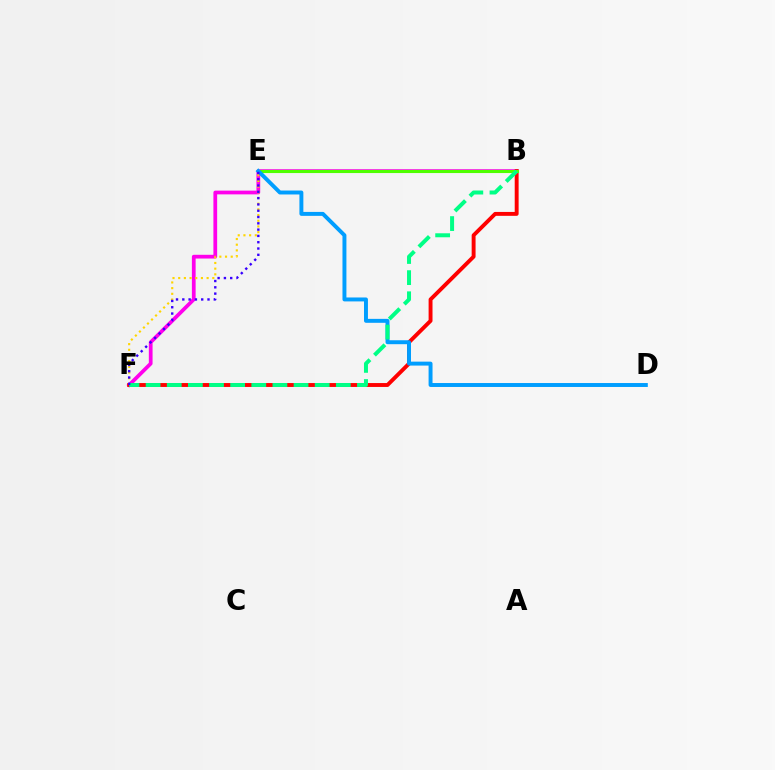{('B', 'F'): [{'color': '#ff00ed', 'line_style': 'solid', 'thickness': 2.69}, {'color': '#ff0000', 'line_style': 'solid', 'thickness': 2.81}, {'color': '#00ff86', 'line_style': 'dashed', 'thickness': 2.87}], ('E', 'F'): [{'color': '#ffd500', 'line_style': 'dotted', 'thickness': 1.54}, {'color': '#3700ff', 'line_style': 'dotted', 'thickness': 1.71}], ('B', 'E'): [{'color': '#4fff00', 'line_style': 'solid', 'thickness': 2.23}], ('D', 'E'): [{'color': '#009eff', 'line_style': 'solid', 'thickness': 2.84}]}